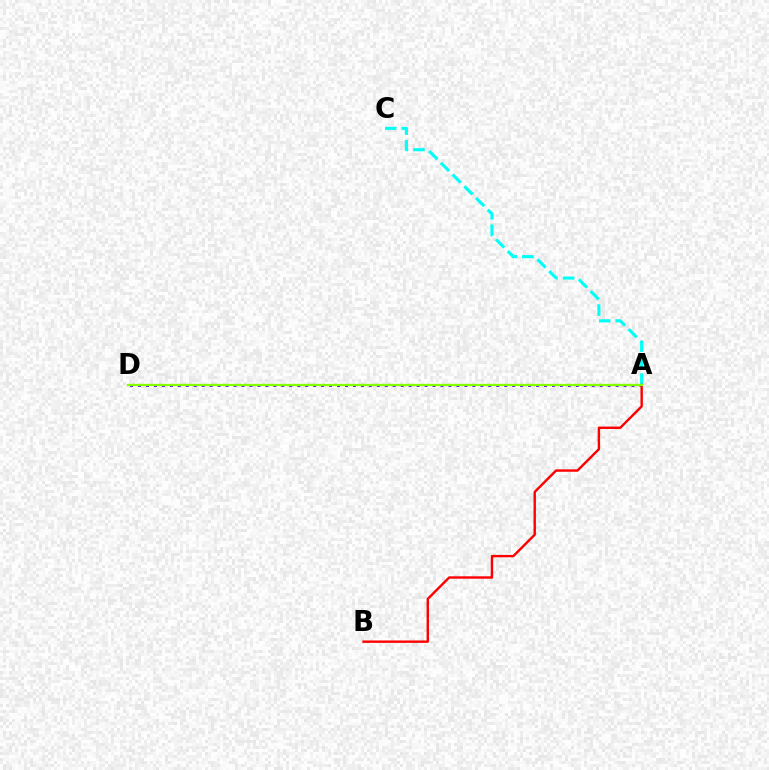{('A', 'D'): [{'color': '#7200ff', 'line_style': 'dotted', 'thickness': 2.16}, {'color': '#84ff00', 'line_style': 'solid', 'thickness': 1.67}], ('A', 'C'): [{'color': '#00fff6', 'line_style': 'dashed', 'thickness': 2.25}], ('A', 'B'): [{'color': '#ff0000', 'line_style': 'solid', 'thickness': 1.73}]}